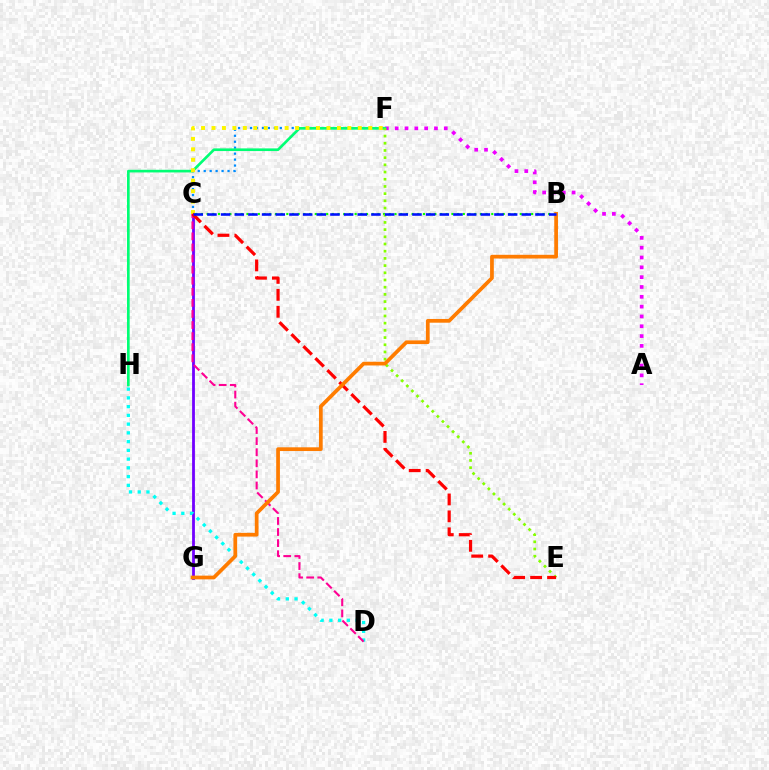{('C', 'G'): [{'color': '#7200ff', 'line_style': 'solid', 'thickness': 2.02}], ('D', 'H'): [{'color': '#00fff6', 'line_style': 'dotted', 'thickness': 2.38}], ('C', 'F'): [{'color': '#008cff', 'line_style': 'dotted', 'thickness': 1.62}, {'color': '#fcf500', 'line_style': 'dotted', 'thickness': 2.84}], ('B', 'C'): [{'color': '#08ff00', 'line_style': 'dotted', 'thickness': 1.55}, {'color': '#0010ff', 'line_style': 'dashed', 'thickness': 1.86}], ('A', 'F'): [{'color': '#ee00ff', 'line_style': 'dotted', 'thickness': 2.67}], ('F', 'H'): [{'color': '#00ff74', 'line_style': 'solid', 'thickness': 1.92}], ('C', 'D'): [{'color': '#ff0094', 'line_style': 'dashed', 'thickness': 1.51}], ('E', 'F'): [{'color': '#84ff00', 'line_style': 'dotted', 'thickness': 1.96}], ('C', 'E'): [{'color': '#ff0000', 'line_style': 'dashed', 'thickness': 2.3}], ('B', 'G'): [{'color': '#ff7c00', 'line_style': 'solid', 'thickness': 2.68}]}